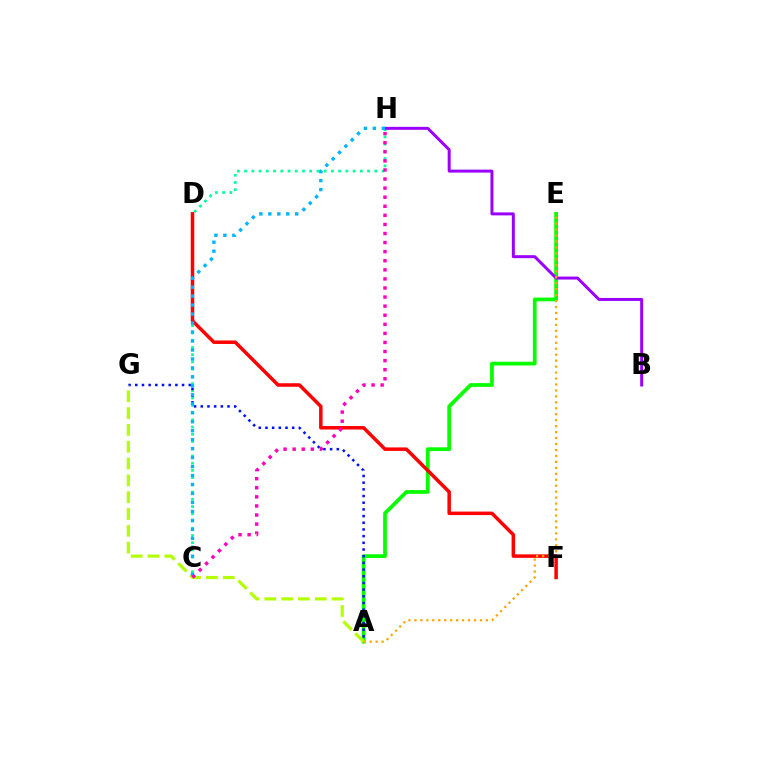{('A', 'E'): [{'color': '#08ff00', 'line_style': 'solid', 'thickness': 2.7}, {'color': '#ffa500', 'line_style': 'dotted', 'thickness': 1.62}], ('C', 'H'): [{'color': '#00ff9d', 'line_style': 'dotted', 'thickness': 1.96}, {'color': '#00b5ff', 'line_style': 'dotted', 'thickness': 2.44}, {'color': '#ff00bd', 'line_style': 'dotted', 'thickness': 2.47}], ('D', 'F'): [{'color': '#ff0000', 'line_style': 'solid', 'thickness': 2.52}], ('A', 'G'): [{'color': '#0010ff', 'line_style': 'dotted', 'thickness': 1.82}, {'color': '#b3ff00', 'line_style': 'dashed', 'thickness': 2.28}], ('B', 'H'): [{'color': '#9b00ff', 'line_style': 'solid', 'thickness': 2.14}]}